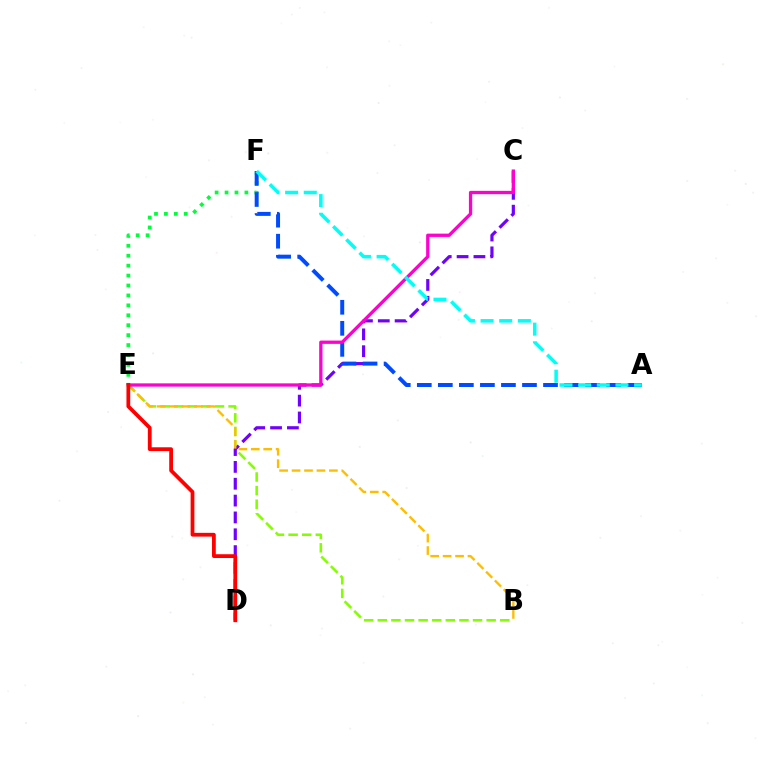{('B', 'E'): [{'color': '#84ff00', 'line_style': 'dashed', 'thickness': 1.85}, {'color': '#ffbd00', 'line_style': 'dashed', 'thickness': 1.69}], ('E', 'F'): [{'color': '#00ff39', 'line_style': 'dotted', 'thickness': 2.7}], ('C', 'D'): [{'color': '#7200ff', 'line_style': 'dashed', 'thickness': 2.29}], ('A', 'F'): [{'color': '#004bff', 'line_style': 'dashed', 'thickness': 2.86}, {'color': '#00fff6', 'line_style': 'dashed', 'thickness': 2.53}], ('C', 'E'): [{'color': '#ff00cf', 'line_style': 'solid', 'thickness': 2.37}], ('D', 'E'): [{'color': '#ff0000', 'line_style': 'solid', 'thickness': 2.71}]}